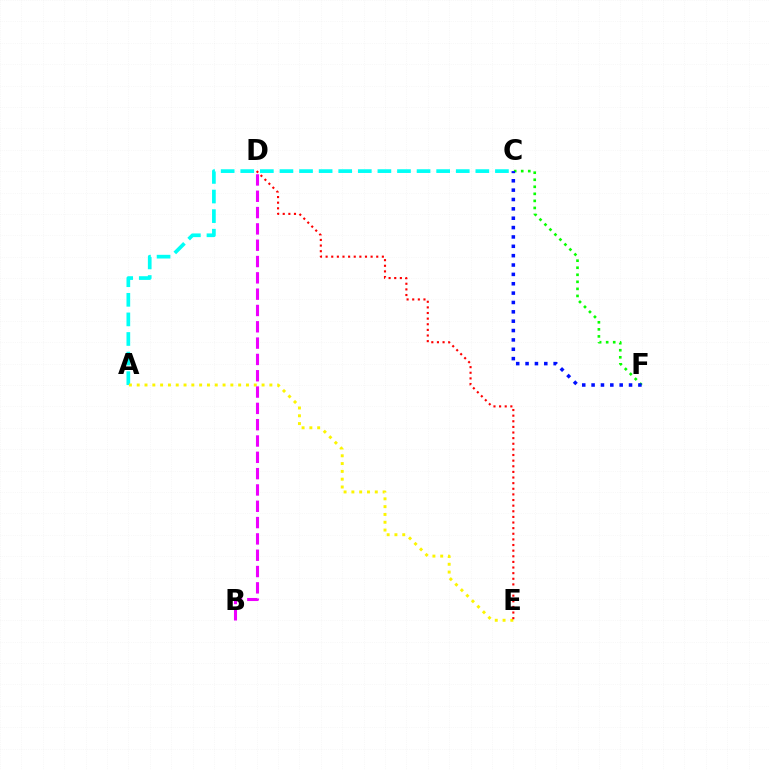{('A', 'C'): [{'color': '#00fff6', 'line_style': 'dashed', 'thickness': 2.66}], ('A', 'E'): [{'color': '#fcf500', 'line_style': 'dotted', 'thickness': 2.12}], ('D', 'E'): [{'color': '#ff0000', 'line_style': 'dotted', 'thickness': 1.53}], ('B', 'D'): [{'color': '#ee00ff', 'line_style': 'dashed', 'thickness': 2.22}], ('C', 'F'): [{'color': '#08ff00', 'line_style': 'dotted', 'thickness': 1.91}, {'color': '#0010ff', 'line_style': 'dotted', 'thickness': 2.54}]}